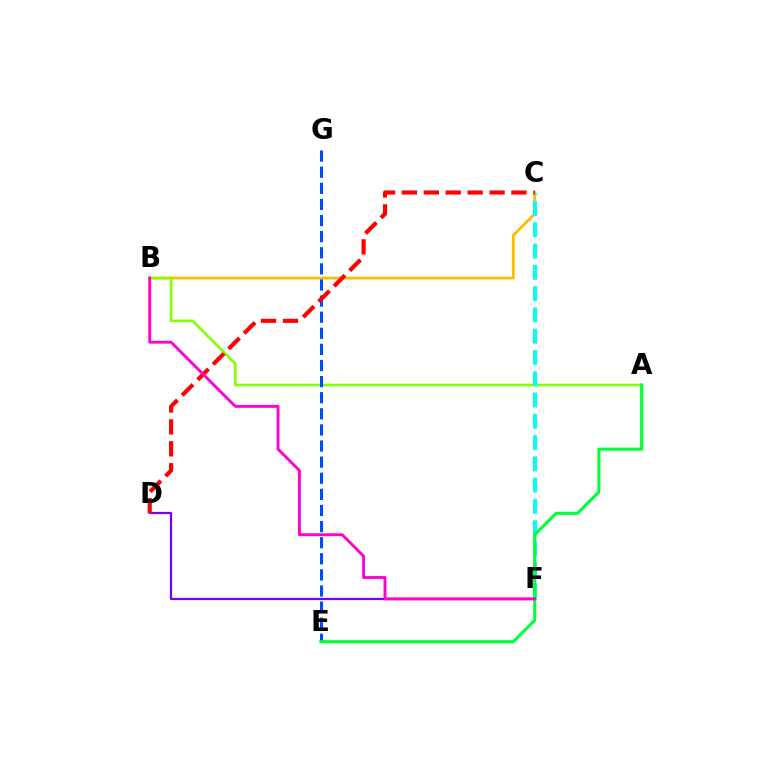{('D', 'F'): [{'color': '#7200ff', 'line_style': 'solid', 'thickness': 1.58}], ('B', 'C'): [{'color': '#ffbd00', 'line_style': 'solid', 'thickness': 2.03}], ('A', 'B'): [{'color': '#84ff00', 'line_style': 'solid', 'thickness': 1.88}], ('C', 'F'): [{'color': '#00fff6', 'line_style': 'dashed', 'thickness': 2.89}], ('E', 'G'): [{'color': '#004bff', 'line_style': 'dashed', 'thickness': 2.19}], ('C', 'D'): [{'color': '#ff0000', 'line_style': 'dashed', 'thickness': 2.98}], ('A', 'E'): [{'color': '#00ff39', 'line_style': 'solid', 'thickness': 2.22}], ('B', 'F'): [{'color': '#ff00cf', 'line_style': 'solid', 'thickness': 2.08}]}